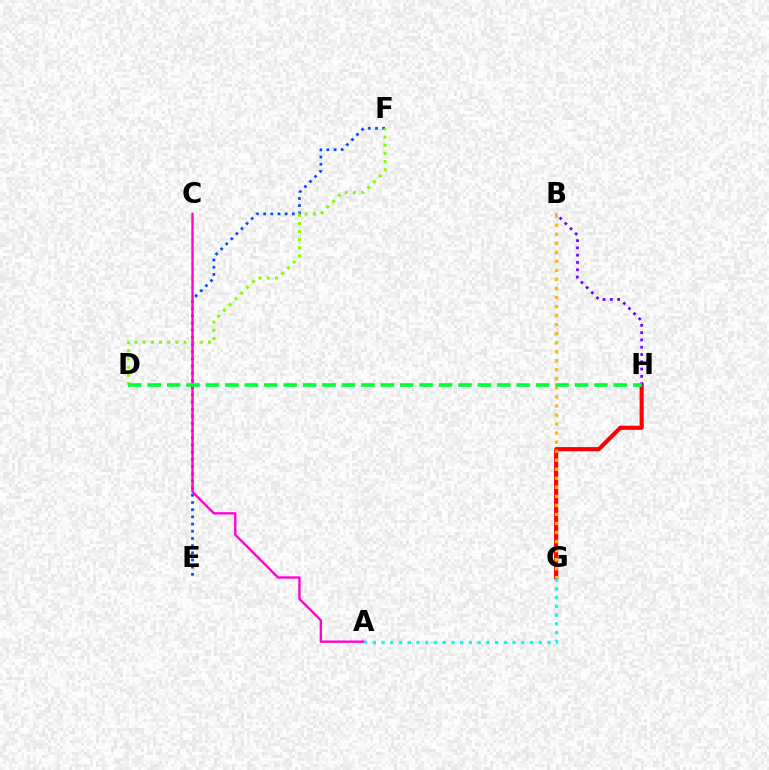{('G', 'H'): [{'color': '#ff0000', 'line_style': 'solid', 'thickness': 2.98}], ('B', 'G'): [{'color': '#ffbd00', 'line_style': 'dotted', 'thickness': 2.46}], ('E', 'F'): [{'color': '#004bff', 'line_style': 'dotted', 'thickness': 1.95}], ('B', 'H'): [{'color': '#7200ff', 'line_style': 'dotted', 'thickness': 1.98}], ('D', 'F'): [{'color': '#84ff00', 'line_style': 'dotted', 'thickness': 2.22}], ('A', 'C'): [{'color': '#ff00cf', 'line_style': 'solid', 'thickness': 1.69}], ('D', 'H'): [{'color': '#00ff39', 'line_style': 'dashed', 'thickness': 2.64}], ('A', 'G'): [{'color': '#00fff6', 'line_style': 'dotted', 'thickness': 2.37}]}